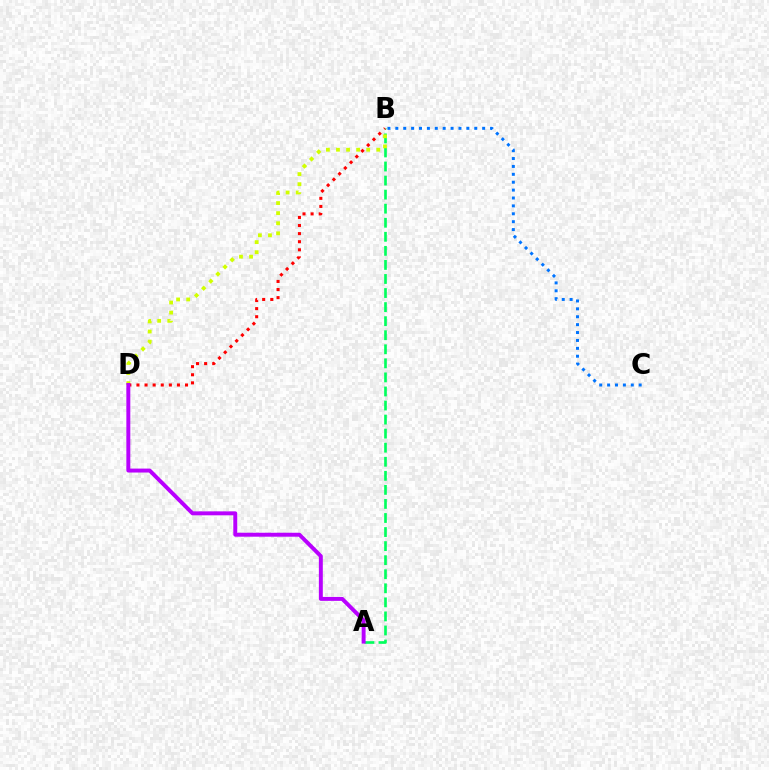{('A', 'B'): [{'color': '#00ff5c', 'line_style': 'dashed', 'thickness': 1.91}], ('B', 'D'): [{'color': '#d1ff00', 'line_style': 'dotted', 'thickness': 2.74}, {'color': '#ff0000', 'line_style': 'dotted', 'thickness': 2.2}], ('A', 'D'): [{'color': '#b900ff', 'line_style': 'solid', 'thickness': 2.84}], ('B', 'C'): [{'color': '#0074ff', 'line_style': 'dotted', 'thickness': 2.14}]}